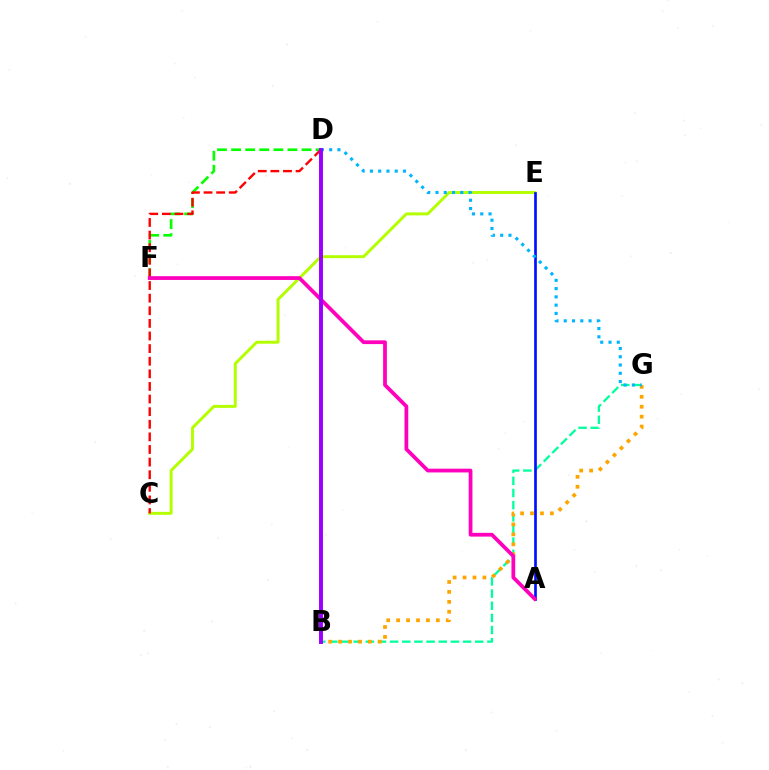{('D', 'F'): [{'color': '#08ff00', 'line_style': 'dashed', 'thickness': 1.91}], ('C', 'E'): [{'color': '#b3ff00', 'line_style': 'solid', 'thickness': 2.12}], ('B', 'G'): [{'color': '#00ff9d', 'line_style': 'dashed', 'thickness': 1.65}, {'color': '#ffa500', 'line_style': 'dotted', 'thickness': 2.7}], ('A', 'E'): [{'color': '#0010ff', 'line_style': 'solid', 'thickness': 1.93}], ('C', 'D'): [{'color': '#ff0000', 'line_style': 'dashed', 'thickness': 1.71}], ('D', 'G'): [{'color': '#00b5ff', 'line_style': 'dotted', 'thickness': 2.25}], ('A', 'F'): [{'color': '#ff00bd', 'line_style': 'solid', 'thickness': 2.71}], ('B', 'D'): [{'color': '#9b00ff', 'line_style': 'solid', 'thickness': 2.84}]}